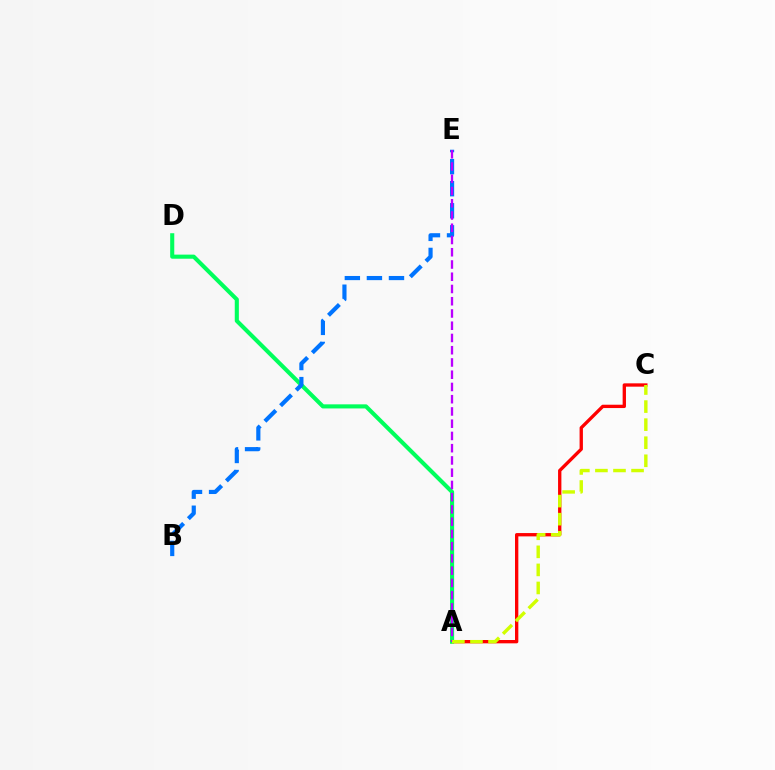{('A', 'C'): [{'color': '#ff0000', 'line_style': 'solid', 'thickness': 2.4}, {'color': '#d1ff00', 'line_style': 'dashed', 'thickness': 2.45}], ('A', 'D'): [{'color': '#00ff5c', 'line_style': 'solid', 'thickness': 2.95}], ('B', 'E'): [{'color': '#0074ff', 'line_style': 'dashed', 'thickness': 3.0}], ('A', 'E'): [{'color': '#b900ff', 'line_style': 'dashed', 'thickness': 1.66}]}